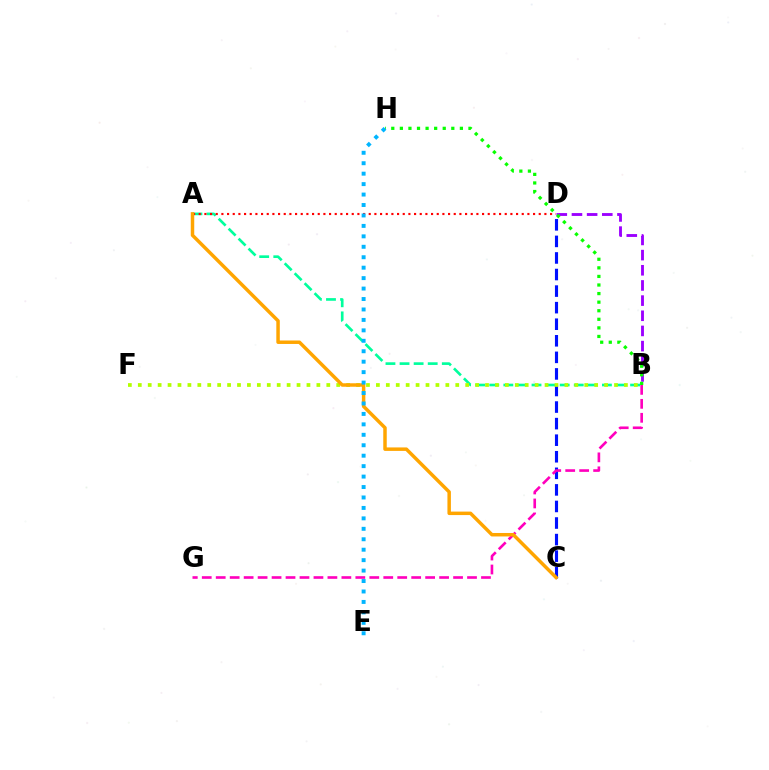{('B', 'D'): [{'color': '#9b00ff', 'line_style': 'dashed', 'thickness': 2.06}], ('A', 'B'): [{'color': '#00ff9d', 'line_style': 'dashed', 'thickness': 1.91}], ('C', 'D'): [{'color': '#0010ff', 'line_style': 'dashed', 'thickness': 2.25}], ('B', 'H'): [{'color': '#08ff00', 'line_style': 'dotted', 'thickness': 2.33}], ('B', 'G'): [{'color': '#ff00bd', 'line_style': 'dashed', 'thickness': 1.9}], ('A', 'D'): [{'color': '#ff0000', 'line_style': 'dotted', 'thickness': 1.54}], ('B', 'F'): [{'color': '#b3ff00', 'line_style': 'dotted', 'thickness': 2.7}], ('A', 'C'): [{'color': '#ffa500', 'line_style': 'solid', 'thickness': 2.5}], ('E', 'H'): [{'color': '#00b5ff', 'line_style': 'dotted', 'thickness': 2.84}]}